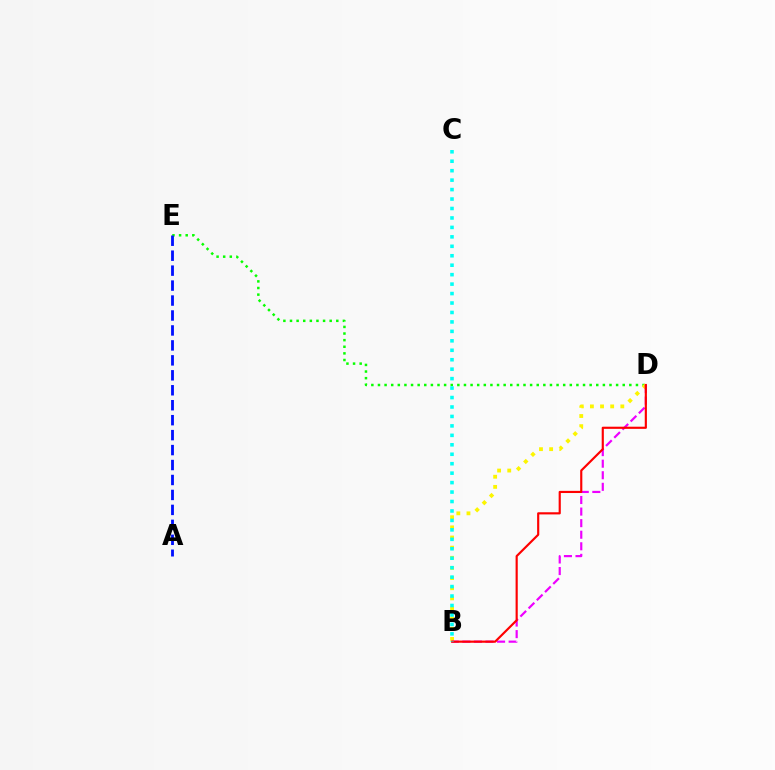{('D', 'E'): [{'color': '#08ff00', 'line_style': 'dotted', 'thickness': 1.8}], ('B', 'D'): [{'color': '#fcf500', 'line_style': 'dotted', 'thickness': 2.76}, {'color': '#ee00ff', 'line_style': 'dashed', 'thickness': 1.57}, {'color': '#ff0000', 'line_style': 'solid', 'thickness': 1.55}], ('A', 'E'): [{'color': '#0010ff', 'line_style': 'dashed', 'thickness': 2.03}], ('B', 'C'): [{'color': '#00fff6', 'line_style': 'dotted', 'thickness': 2.57}]}